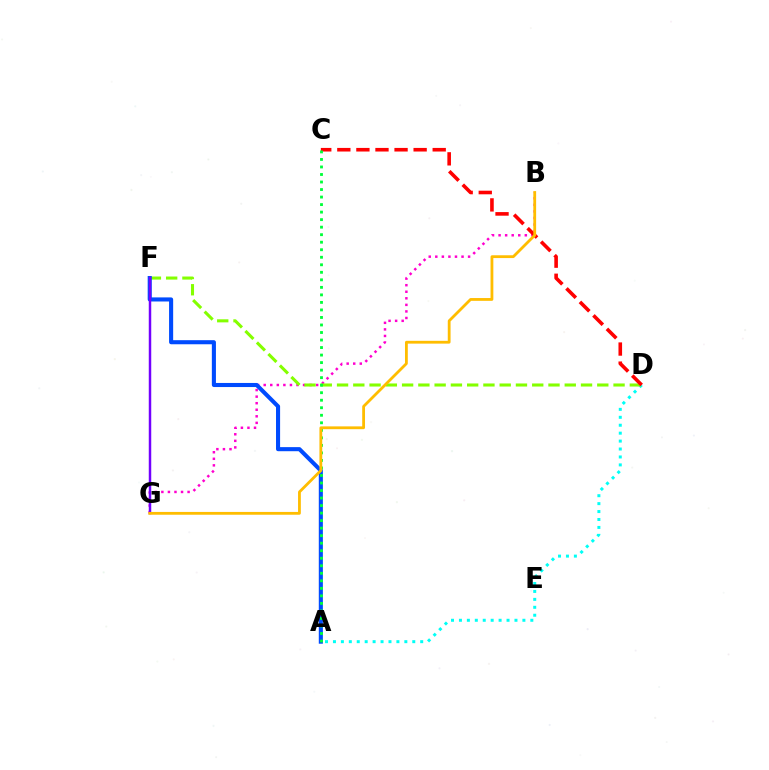{('B', 'G'): [{'color': '#ff00cf', 'line_style': 'dotted', 'thickness': 1.78}, {'color': '#ffbd00', 'line_style': 'solid', 'thickness': 2.02}], ('A', 'D'): [{'color': '#00fff6', 'line_style': 'dotted', 'thickness': 2.16}], ('D', 'F'): [{'color': '#84ff00', 'line_style': 'dashed', 'thickness': 2.21}], ('A', 'F'): [{'color': '#004bff', 'line_style': 'solid', 'thickness': 2.94}], ('C', 'D'): [{'color': '#ff0000', 'line_style': 'dashed', 'thickness': 2.59}], ('F', 'G'): [{'color': '#7200ff', 'line_style': 'solid', 'thickness': 1.79}], ('A', 'C'): [{'color': '#00ff39', 'line_style': 'dotted', 'thickness': 2.04}]}